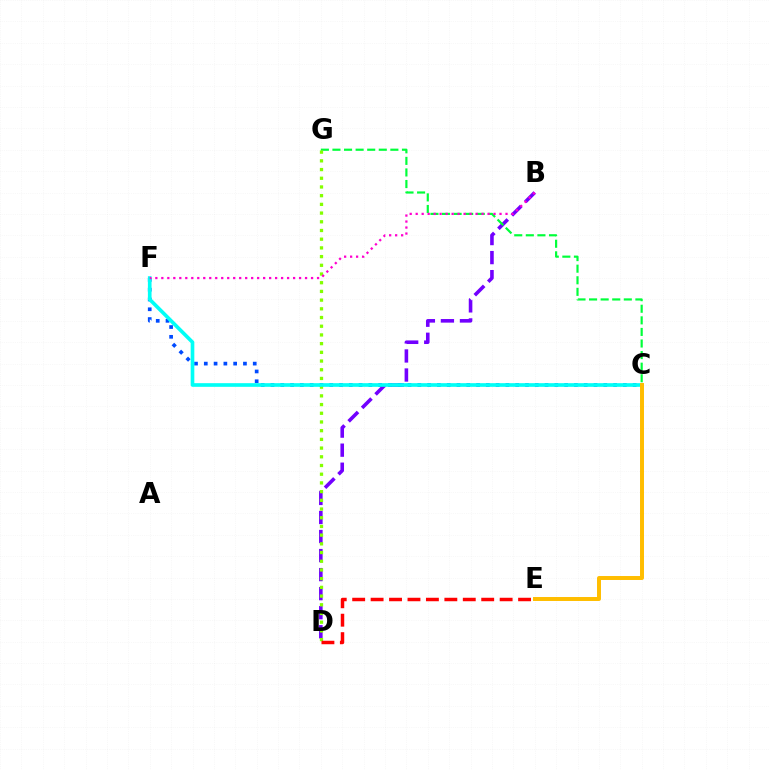{('B', 'D'): [{'color': '#7200ff', 'line_style': 'dashed', 'thickness': 2.59}], ('C', 'G'): [{'color': '#00ff39', 'line_style': 'dashed', 'thickness': 1.57}], ('C', 'F'): [{'color': '#004bff', 'line_style': 'dotted', 'thickness': 2.66}, {'color': '#00fff6', 'line_style': 'solid', 'thickness': 2.63}], ('D', 'G'): [{'color': '#84ff00', 'line_style': 'dotted', 'thickness': 2.36}], ('B', 'F'): [{'color': '#ff00cf', 'line_style': 'dotted', 'thickness': 1.63}], ('D', 'E'): [{'color': '#ff0000', 'line_style': 'dashed', 'thickness': 2.5}], ('C', 'E'): [{'color': '#ffbd00', 'line_style': 'solid', 'thickness': 2.86}]}